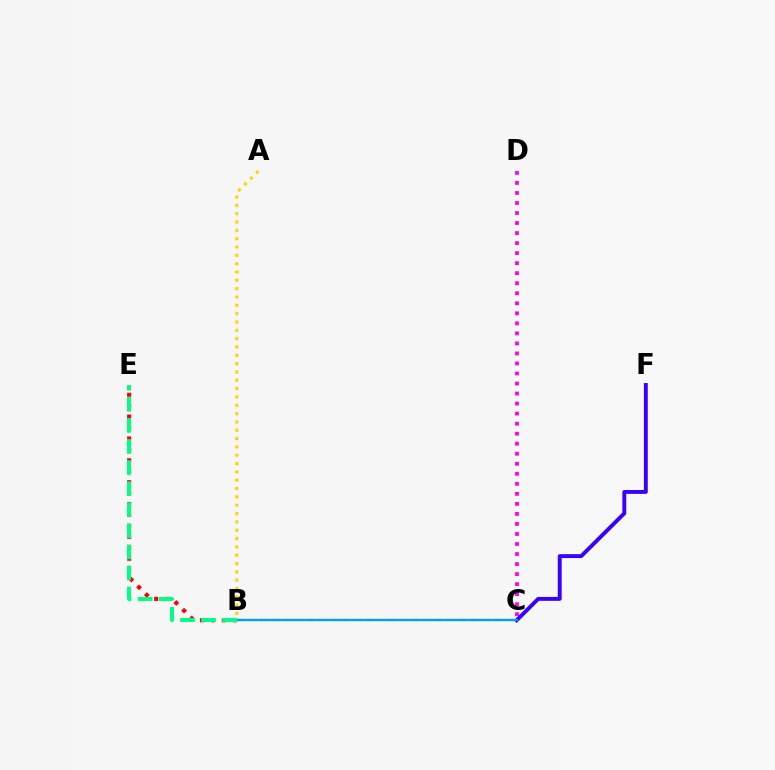{('B', 'C'): [{'color': '#4fff00', 'line_style': 'dashed', 'thickness': 1.58}, {'color': '#009eff', 'line_style': 'solid', 'thickness': 1.68}], ('C', 'D'): [{'color': '#ff00ed', 'line_style': 'dotted', 'thickness': 2.73}], ('C', 'F'): [{'color': '#3700ff', 'line_style': 'solid', 'thickness': 2.81}], ('B', 'E'): [{'color': '#ff0000', 'line_style': 'dotted', 'thickness': 2.97}, {'color': '#00ff86', 'line_style': 'dashed', 'thickness': 2.86}], ('A', 'B'): [{'color': '#ffd500', 'line_style': 'dotted', 'thickness': 2.26}]}